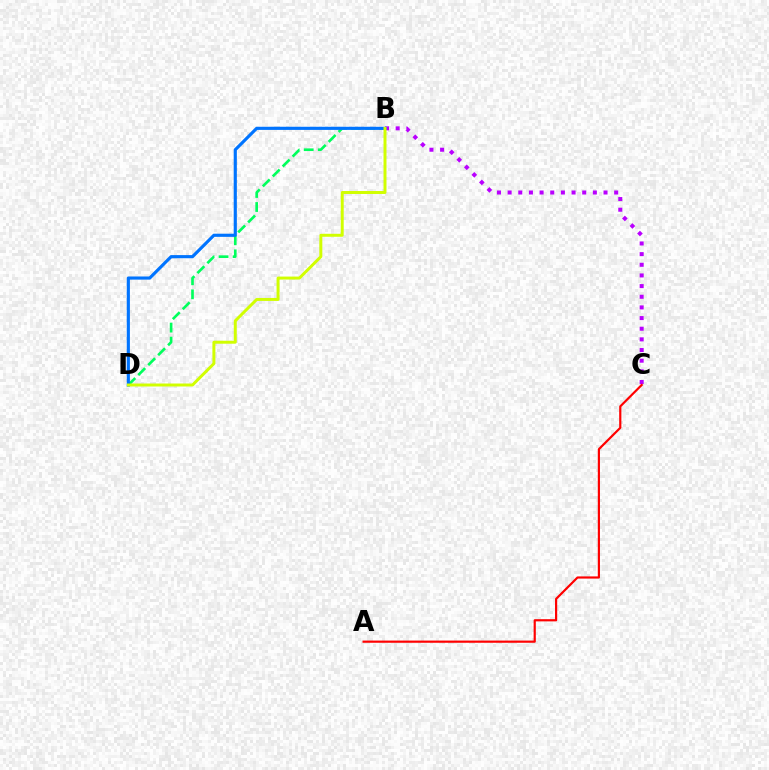{('B', 'D'): [{'color': '#00ff5c', 'line_style': 'dashed', 'thickness': 1.91}, {'color': '#0074ff', 'line_style': 'solid', 'thickness': 2.27}, {'color': '#d1ff00', 'line_style': 'solid', 'thickness': 2.14}], ('B', 'C'): [{'color': '#b900ff', 'line_style': 'dotted', 'thickness': 2.9}], ('A', 'C'): [{'color': '#ff0000', 'line_style': 'solid', 'thickness': 1.57}]}